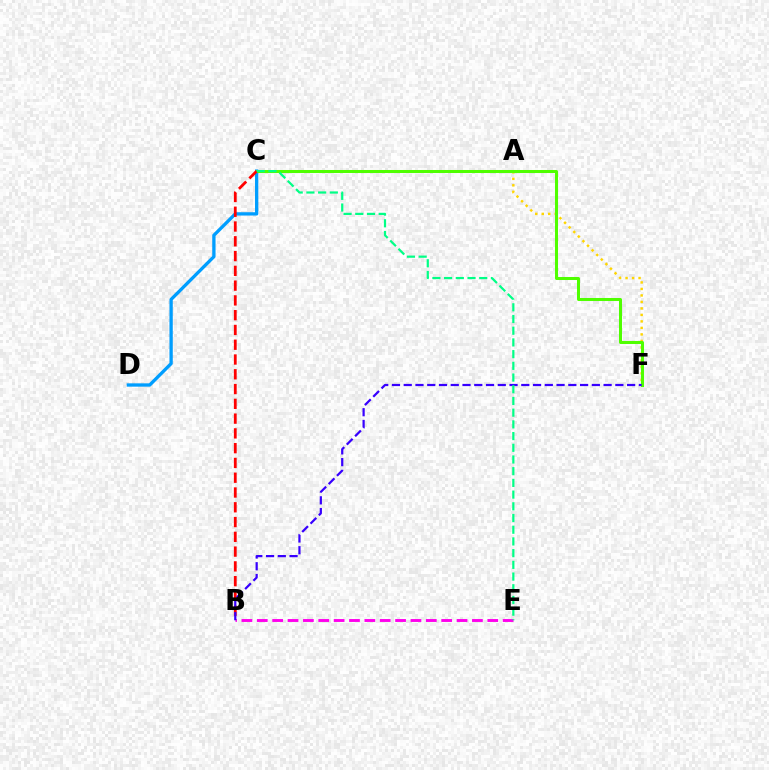{('C', 'D'): [{'color': '#009eff', 'line_style': 'solid', 'thickness': 2.38}], ('A', 'F'): [{'color': '#ffd500', 'line_style': 'dotted', 'thickness': 1.76}], ('B', 'E'): [{'color': '#ff00ed', 'line_style': 'dashed', 'thickness': 2.09}], ('C', 'F'): [{'color': '#4fff00', 'line_style': 'solid', 'thickness': 2.18}], ('B', 'C'): [{'color': '#ff0000', 'line_style': 'dashed', 'thickness': 2.01}], ('B', 'F'): [{'color': '#3700ff', 'line_style': 'dashed', 'thickness': 1.6}], ('C', 'E'): [{'color': '#00ff86', 'line_style': 'dashed', 'thickness': 1.59}]}